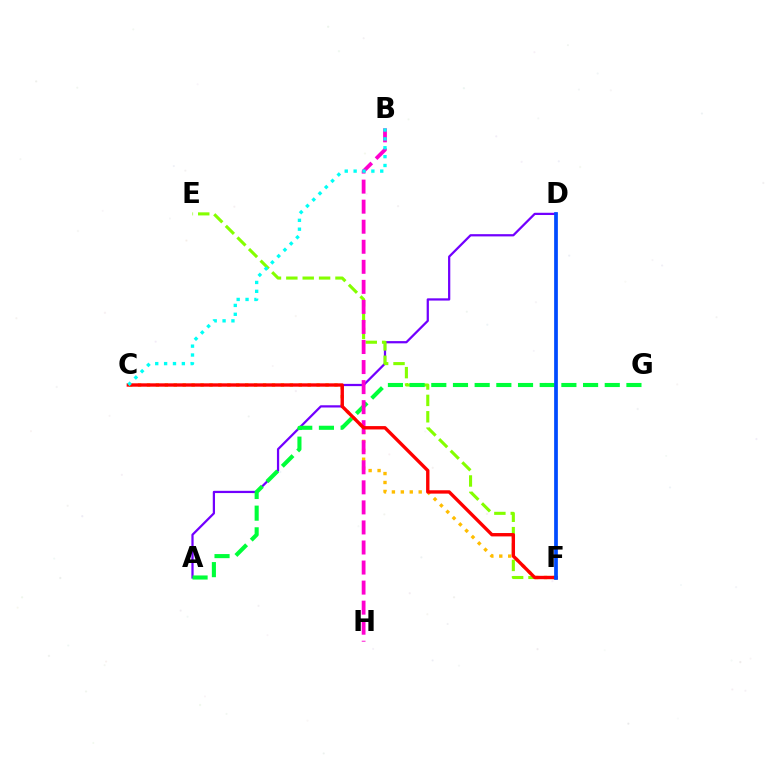{('C', 'F'): [{'color': '#ffbd00', 'line_style': 'dotted', 'thickness': 2.43}, {'color': '#ff0000', 'line_style': 'solid', 'thickness': 2.43}], ('A', 'D'): [{'color': '#7200ff', 'line_style': 'solid', 'thickness': 1.61}], ('E', 'F'): [{'color': '#84ff00', 'line_style': 'dashed', 'thickness': 2.23}], ('A', 'G'): [{'color': '#00ff39', 'line_style': 'dashed', 'thickness': 2.95}], ('B', 'H'): [{'color': '#ff00cf', 'line_style': 'dashed', 'thickness': 2.72}], ('B', 'C'): [{'color': '#00fff6', 'line_style': 'dotted', 'thickness': 2.41}], ('D', 'F'): [{'color': '#004bff', 'line_style': 'solid', 'thickness': 2.68}]}